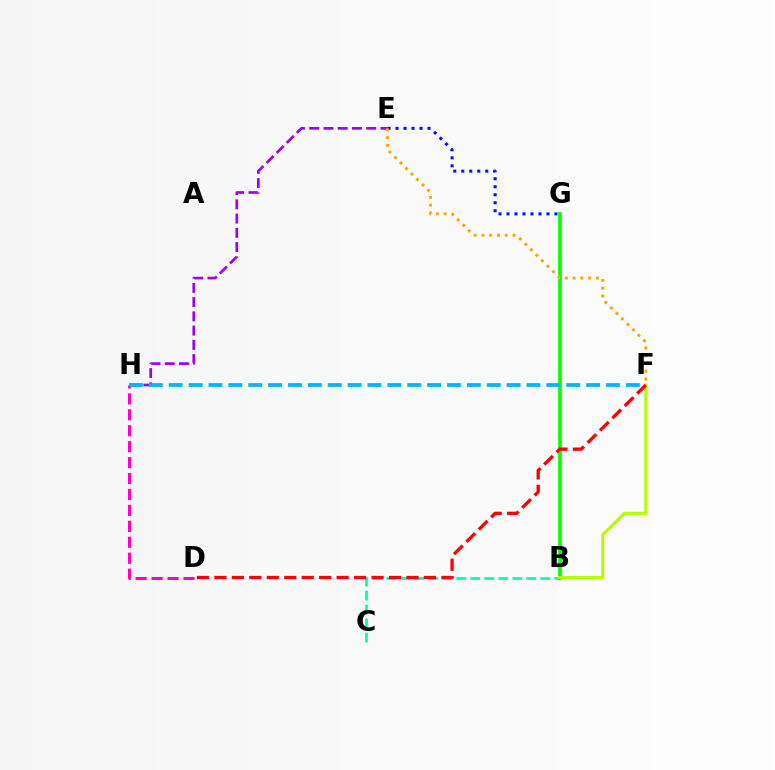{('D', 'H'): [{'color': '#ff00bd', 'line_style': 'dashed', 'thickness': 2.17}], ('E', 'G'): [{'color': '#0010ff', 'line_style': 'dotted', 'thickness': 2.17}], ('B', 'C'): [{'color': '#00ff9d', 'line_style': 'dashed', 'thickness': 1.9}], ('E', 'H'): [{'color': '#9b00ff', 'line_style': 'dashed', 'thickness': 1.94}], ('B', 'G'): [{'color': '#08ff00', 'line_style': 'solid', 'thickness': 2.68}], ('F', 'H'): [{'color': '#00b5ff', 'line_style': 'dashed', 'thickness': 2.7}], ('B', 'F'): [{'color': '#b3ff00', 'line_style': 'solid', 'thickness': 2.25}], ('D', 'F'): [{'color': '#ff0000', 'line_style': 'dashed', 'thickness': 2.37}], ('E', 'F'): [{'color': '#ffa500', 'line_style': 'dotted', 'thickness': 2.11}]}